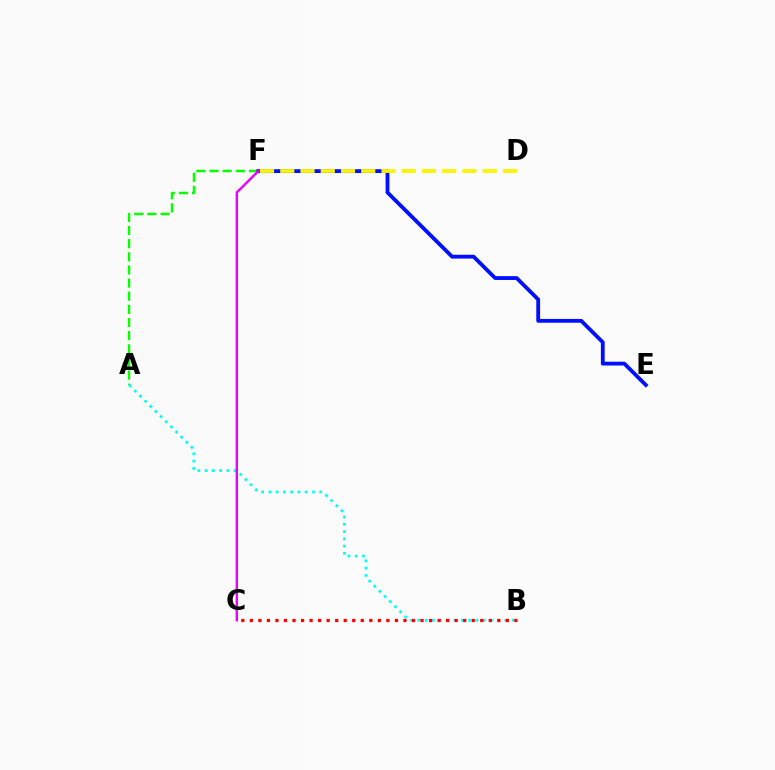{('A', 'F'): [{'color': '#08ff00', 'line_style': 'dashed', 'thickness': 1.78}], ('E', 'F'): [{'color': '#0010ff', 'line_style': 'solid', 'thickness': 2.75}], ('A', 'B'): [{'color': '#00fff6', 'line_style': 'dotted', 'thickness': 1.97}], ('D', 'F'): [{'color': '#fcf500', 'line_style': 'dashed', 'thickness': 2.75}], ('B', 'C'): [{'color': '#ff0000', 'line_style': 'dotted', 'thickness': 2.32}], ('C', 'F'): [{'color': '#ee00ff', 'line_style': 'solid', 'thickness': 1.73}]}